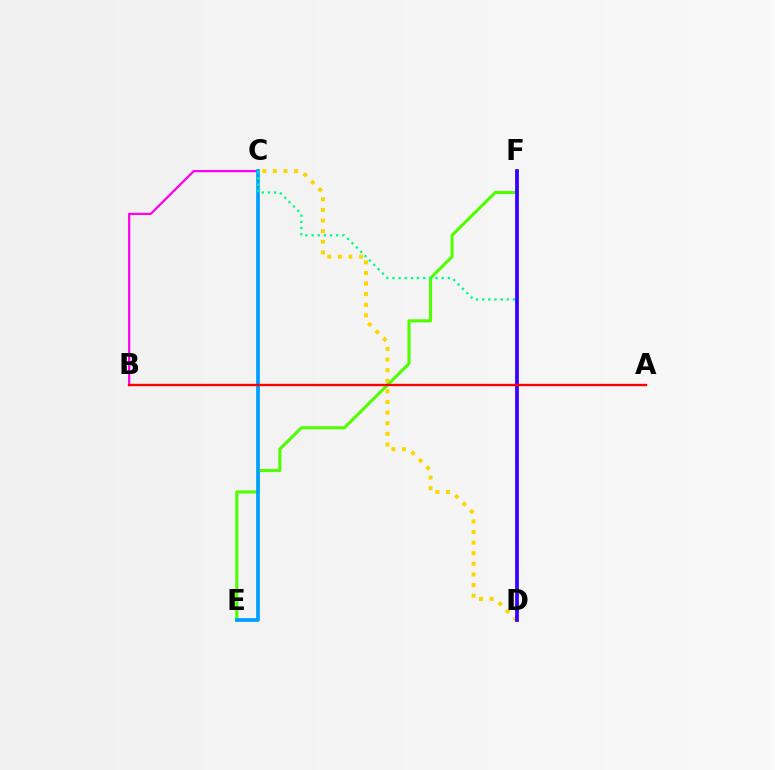{('B', 'C'): [{'color': '#ff00ed', 'line_style': 'solid', 'thickness': 1.61}], ('C', 'D'): [{'color': '#ffd500', 'line_style': 'dotted', 'thickness': 2.88}, {'color': '#00ff86', 'line_style': 'dotted', 'thickness': 1.67}], ('E', 'F'): [{'color': '#4fff00', 'line_style': 'solid', 'thickness': 2.22}], ('C', 'E'): [{'color': '#009eff', 'line_style': 'solid', 'thickness': 2.65}], ('D', 'F'): [{'color': '#3700ff', 'line_style': 'solid', 'thickness': 2.7}], ('A', 'B'): [{'color': '#ff0000', 'line_style': 'solid', 'thickness': 1.7}]}